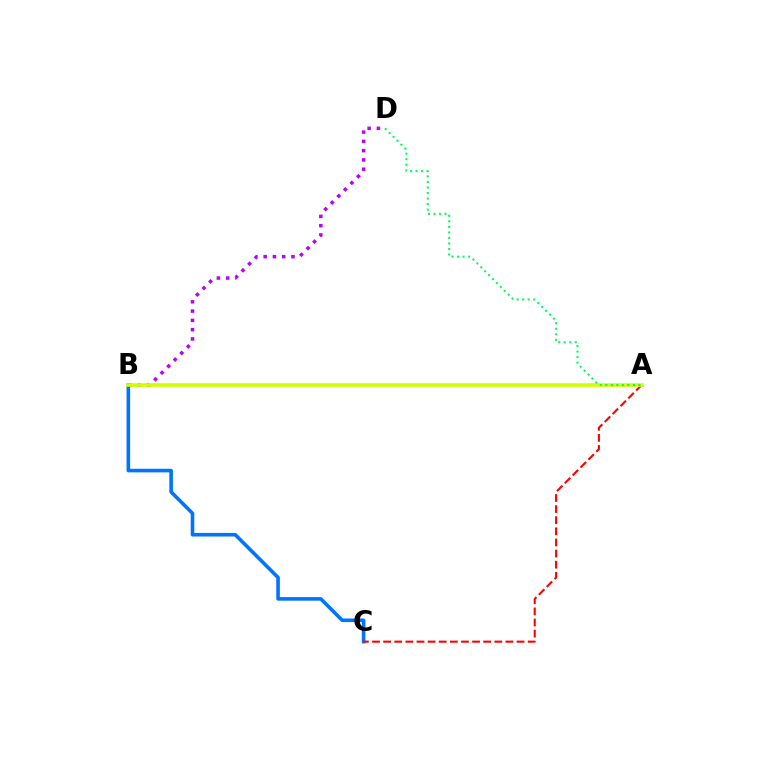{('B', 'C'): [{'color': '#0074ff', 'line_style': 'solid', 'thickness': 2.59}], ('A', 'C'): [{'color': '#ff0000', 'line_style': 'dashed', 'thickness': 1.51}], ('B', 'D'): [{'color': '#b900ff', 'line_style': 'dotted', 'thickness': 2.52}], ('A', 'B'): [{'color': '#d1ff00', 'line_style': 'solid', 'thickness': 2.62}], ('A', 'D'): [{'color': '#00ff5c', 'line_style': 'dotted', 'thickness': 1.5}]}